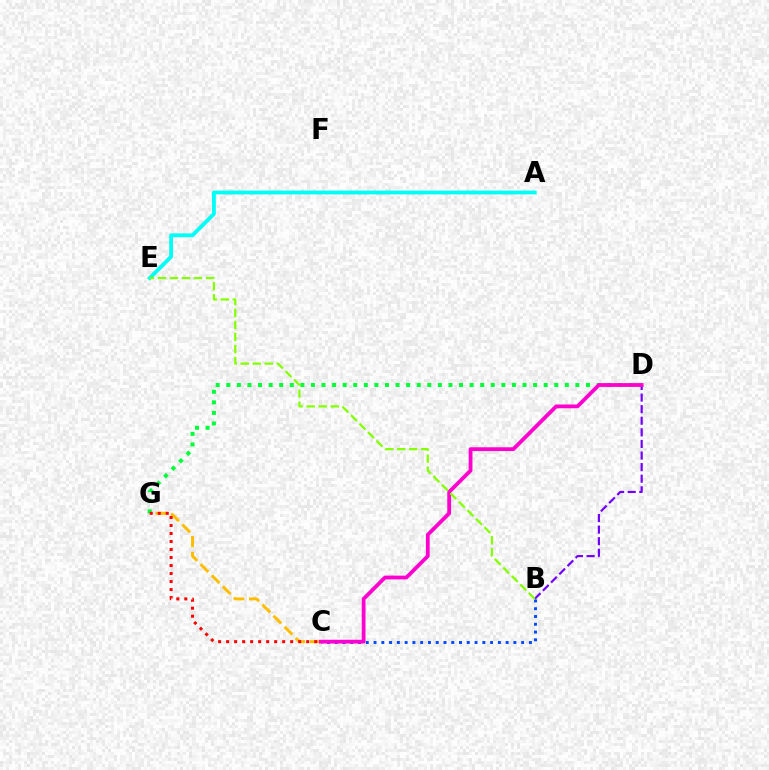{('C', 'G'): [{'color': '#ffbd00', 'line_style': 'dashed', 'thickness': 2.13}, {'color': '#ff0000', 'line_style': 'dotted', 'thickness': 2.18}], ('D', 'G'): [{'color': '#00ff39', 'line_style': 'dotted', 'thickness': 2.87}], ('A', 'E'): [{'color': '#00fff6', 'line_style': 'solid', 'thickness': 2.76}], ('B', 'C'): [{'color': '#004bff', 'line_style': 'dotted', 'thickness': 2.11}], ('B', 'D'): [{'color': '#7200ff', 'line_style': 'dashed', 'thickness': 1.57}], ('C', 'D'): [{'color': '#ff00cf', 'line_style': 'solid', 'thickness': 2.73}], ('B', 'E'): [{'color': '#84ff00', 'line_style': 'dashed', 'thickness': 1.63}]}